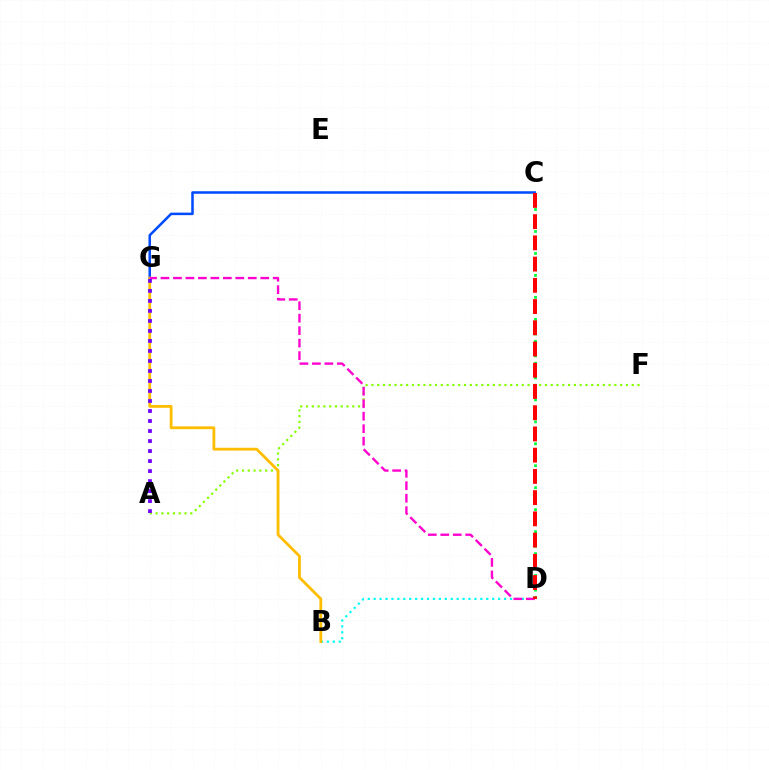{('B', 'D'): [{'color': '#00fff6', 'line_style': 'dotted', 'thickness': 1.61}], ('A', 'F'): [{'color': '#84ff00', 'line_style': 'dotted', 'thickness': 1.57}], ('C', 'G'): [{'color': '#004bff', 'line_style': 'solid', 'thickness': 1.82}], ('C', 'D'): [{'color': '#00ff39', 'line_style': 'dotted', 'thickness': 1.99}, {'color': '#ff0000', 'line_style': 'dashed', 'thickness': 2.88}], ('B', 'G'): [{'color': '#ffbd00', 'line_style': 'solid', 'thickness': 2.02}], ('D', 'G'): [{'color': '#ff00cf', 'line_style': 'dashed', 'thickness': 1.69}], ('A', 'G'): [{'color': '#7200ff', 'line_style': 'dotted', 'thickness': 2.72}]}